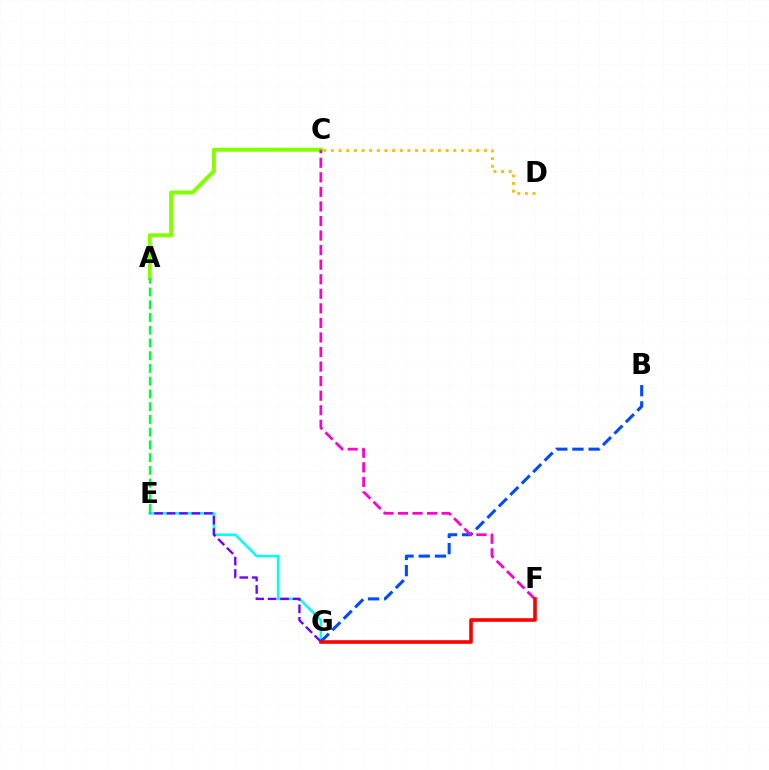{('E', 'G'): [{'color': '#00fff6', 'line_style': 'solid', 'thickness': 1.79}, {'color': '#7200ff', 'line_style': 'dashed', 'thickness': 1.69}], ('B', 'G'): [{'color': '#004bff', 'line_style': 'dashed', 'thickness': 2.2}], ('A', 'C'): [{'color': '#84ff00', 'line_style': 'solid', 'thickness': 2.88}], ('C', 'F'): [{'color': '#ff00cf', 'line_style': 'dashed', 'thickness': 1.98}], ('C', 'D'): [{'color': '#ffbd00', 'line_style': 'dotted', 'thickness': 2.08}], ('A', 'E'): [{'color': '#00ff39', 'line_style': 'dashed', 'thickness': 1.73}], ('F', 'G'): [{'color': '#ff0000', 'line_style': 'solid', 'thickness': 2.6}]}